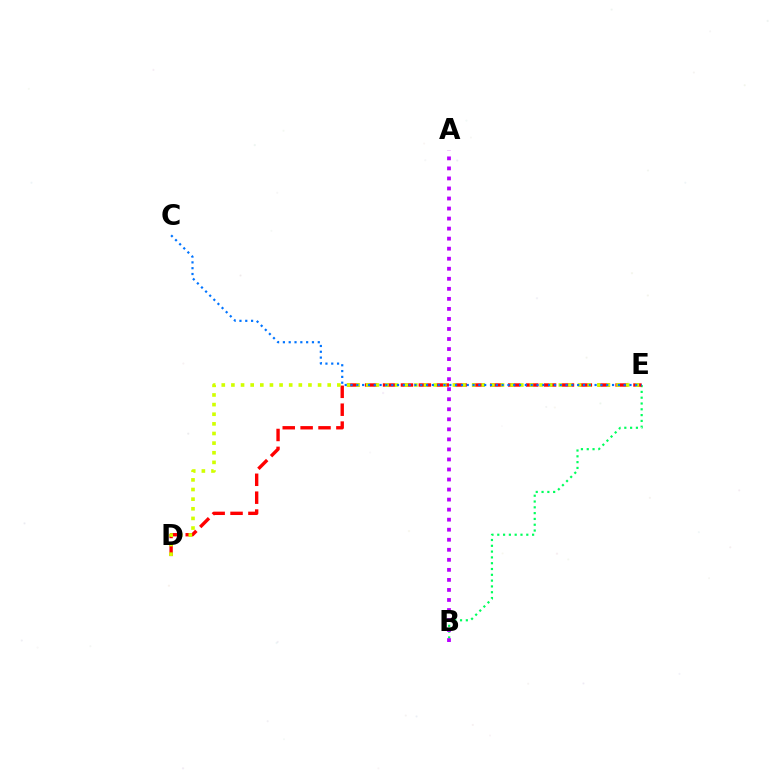{('B', 'E'): [{'color': '#00ff5c', 'line_style': 'dotted', 'thickness': 1.58}], ('D', 'E'): [{'color': '#ff0000', 'line_style': 'dashed', 'thickness': 2.43}, {'color': '#d1ff00', 'line_style': 'dotted', 'thickness': 2.62}], ('A', 'B'): [{'color': '#b900ff', 'line_style': 'dotted', 'thickness': 2.73}], ('C', 'E'): [{'color': '#0074ff', 'line_style': 'dotted', 'thickness': 1.58}]}